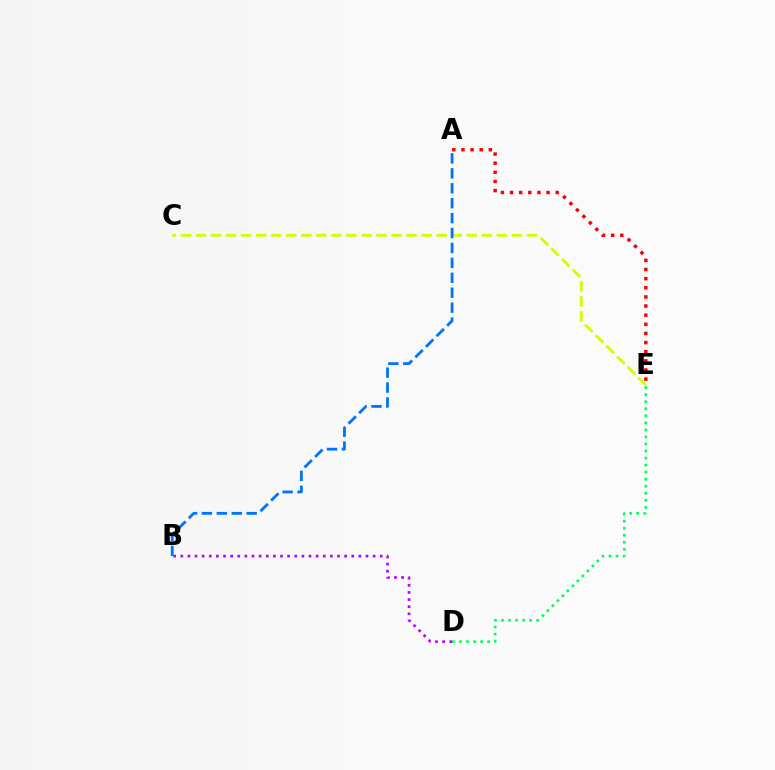{('A', 'E'): [{'color': '#ff0000', 'line_style': 'dotted', 'thickness': 2.48}], ('C', 'E'): [{'color': '#d1ff00', 'line_style': 'dashed', 'thickness': 2.04}], ('A', 'B'): [{'color': '#0074ff', 'line_style': 'dashed', 'thickness': 2.03}], ('B', 'D'): [{'color': '#b900ff', 'line_style': 'dotted', 'thickness': 1.94}], ('D', 'E'): [{'color': '#00ff5c', 'line_style': 'dotted', 'thickness': 1.91}]}